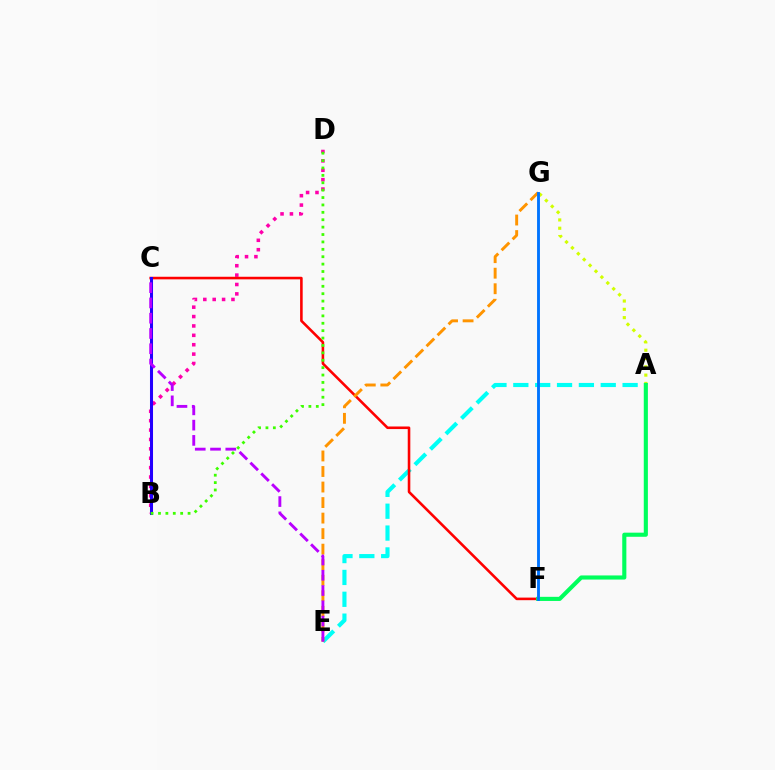{('B', 'D'): [{'color': '#ff00ac', 'line_style': 'dotted', 'thickness': 2.55}, {'color': '#3dff00', 'line_style': 'dotted', 'thickness': 2.01}], ('A', 'E'): [{'color': '#00fff6', 'line_style': 'dashed', 'thickness': 2.97}], ('C', 'F'): [{'color': '#ff0000', 'line_style': 'solid', 'thickness': 1.86}], ('A', 'G'): [{'color': '#d1ff00', 'line_style': 'dotted', 'thickness': 2.26}], ('A', 'F'): [{'color': '#00ff5c', 'line_style': 'solid', 'thickness': 2.96}], ('E', 'G'): [{'color': '#ff9400', 'line_style': 'dashed', 'thickness': 2.11}], ('F', 'G'): [{'color': '#0074ff', 'line_style': 'solid', 'thickness': 2.06}], ('B', 'C'): [{'color': '#2500ff', 'line_style': 'solid', 'thickness': 2.19}], ('C', 'E'): [{'color': '#b900ff', 'line_style': 'dashed', 'thickness': 2.07}]}